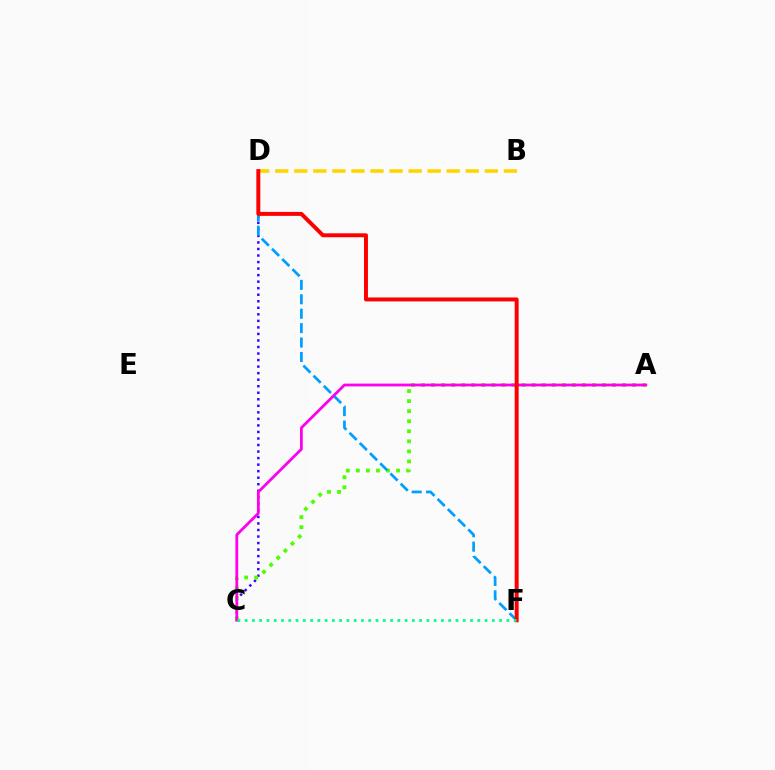{('C', 'D'): [{'color': '#3700ff', 'line_style': 'dotted', 'thickness': 1.78}], ('A', 'C'): [{'color': '#4fff00', 'line_style': 'dotted', 'thickness': 2.73}, {'color': '#ff00ed', 'line_style': 'solid', 'thickness': 2.01}], ('D', 'F'): [{'color': '#009eff', 'line_style': 'dashed', 'thickness': 1.96}, {'color': '#ff0000', 'line_style': 'solid', 'thickness': 2.85}], ('B', 'D'): [{'color': '#ffd500', 'line_style': 'dashed', 'thickness': 2.59}], ('C', 'F'): [{'color': '#00ff86', 'line_style': 'dotted', 'thickness': 1.98}]}